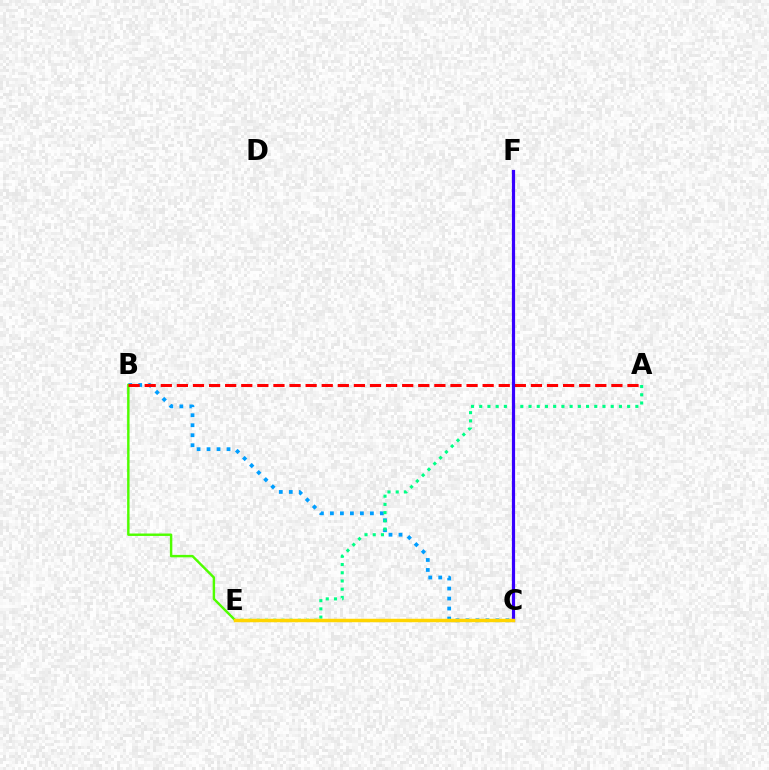{('B', 'C'): [{'color': '#009eff', 'line_style': 'dotted', 'thickness': 2.72}], ('A', 'E'): [{'color': '#00ff86', 'line_style': 'dotted', 'thickness': 2.23}], ('B', 'E'): [{'color': '#4fff00', 'line_style': 'solid', 'thickness': 1.75}], ('A', 'B'): [{'color': '#ff0000', 'line_style': 'dashed', 'thickness': 2.19}], ('C', 'F'): [{'color': '#3700ff', 'line_style': 'solid', 'thickness': 2.3}], ('C', 'E'): [{'color': '#ff00ed', 'line_style': 'dotted', 'thickness': 2.1}, {'color': '#ffd500', 'line_style': 'solid', 'thickness': 2.5}]}